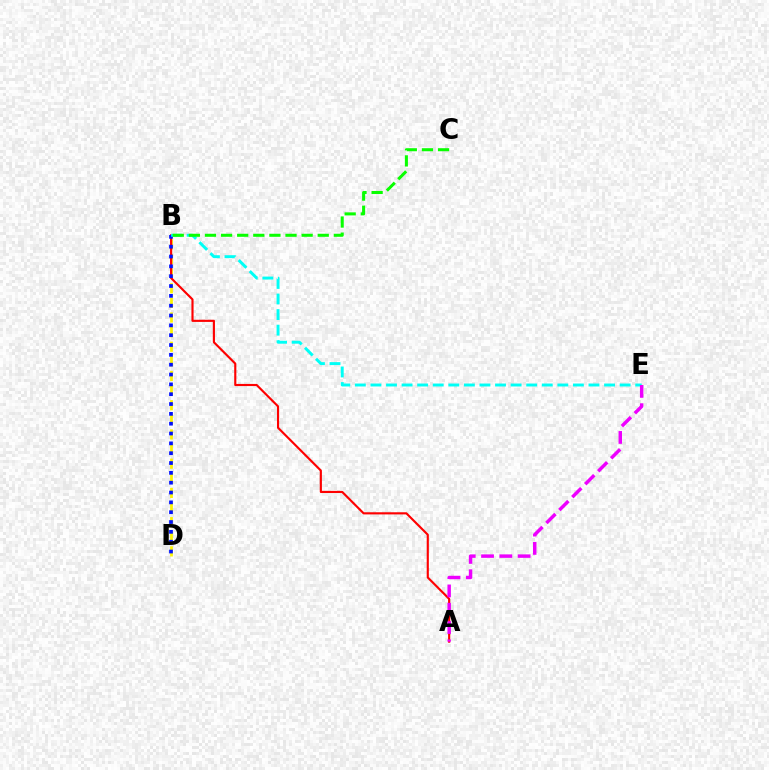{('B', 'D'): [{'color': '#fcf500', 'line_style': 'dashed', 'thickness': 1.99}, {'color': '#0010ff', 'line_style': 'dotted', 'thickness': 2.67}], ('A', 'B'): [{'color': '#ff0000', 'line_style': 'solid', 'thickness': 1.54}], ('B', 'E'): [{'color': '#00fff6', 'line_style': 'dashed', 'thickness': 2.12}], ('A', 'E'): [{'color': '#ee00ff', 'line_style': 'dashed', 'thickness': 2.49}], ('B', 'C'): [{'color': '#08ff00', 'line_style': 'dashed', 'thickness': 2.19}]}